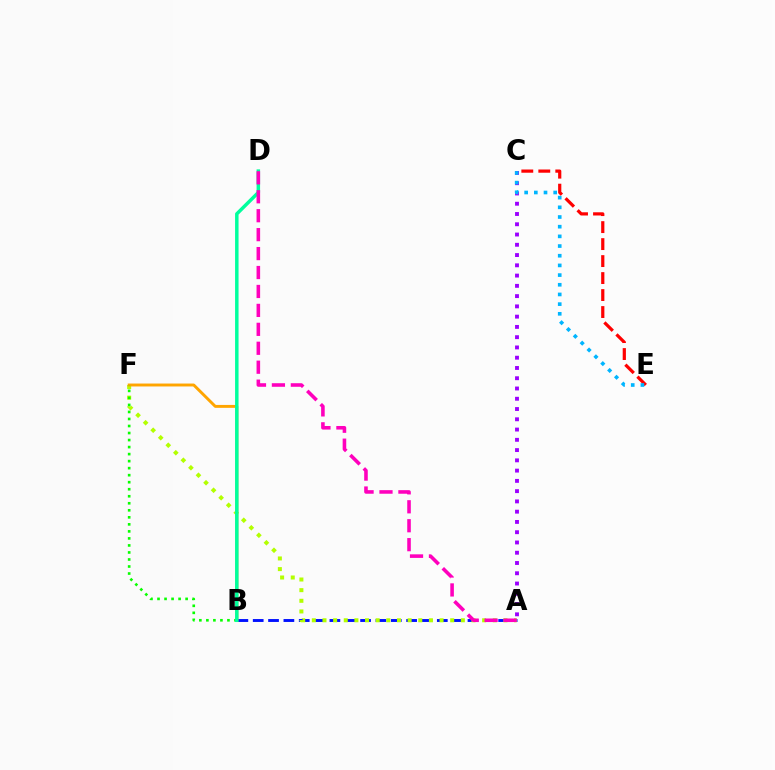{('A', 'B'): [{'color': '#0010ff', 'line_style': 'dashed', 'thickness': 2.08}], ('A', 'F'): [{'color': '#b3ff00', 'line_style': 'dotted', 'thickness': 2.89}], ('B', 'F'): [{'color': '#ffa500', 'line_style': 'solid', 'thickness': 2.1}, {'color': '#08ff00', 'line_style': 'dotted', 'thickness': 1.91}], ('C', 'E'): [{'color': '#ff0000', 'line_style': 'dashed', 'thickness': 2.31}, {'color': '#00b5ff', 'line_style': 'dotted', 'thickness': 2.63}], ('B', 'D'): [{'color': '#00ff9d', 'line_style': 'solid', 'thickness': 2.51}], ('A', 'C'): [{'color': '#9b00ff', 'line_style': 'dotted', 'thickness': 2.79}], ('A', 'D'): [{'color': '#ff00bd', 'line_style': 'dashed', 'thickness': 2.57}]}